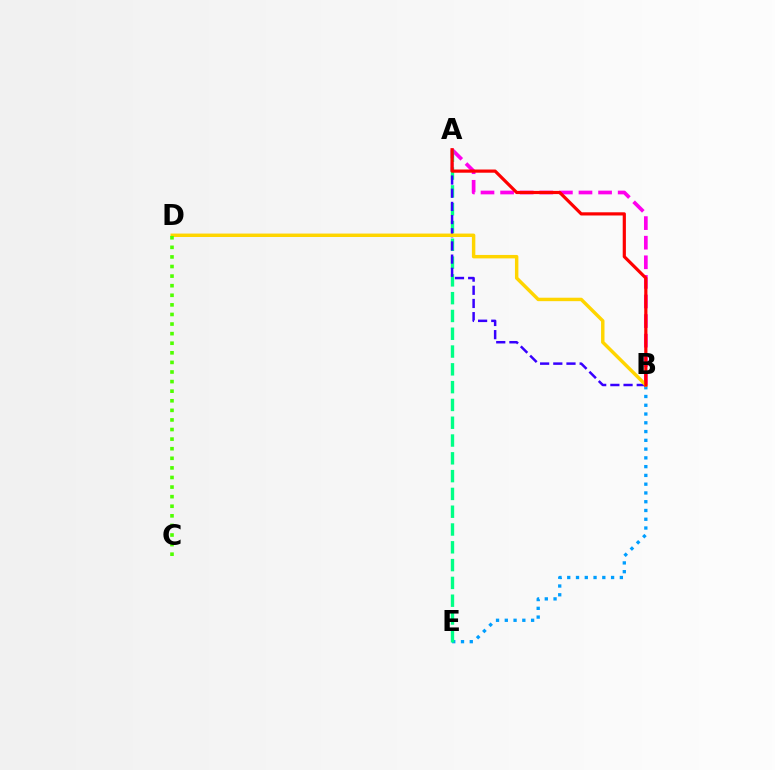{('B', 'E'): [{'color': '#009eff', 'line_style': 'dotted', 'thickness': 2.38}], ('A', 'B'): [{'color': '#ff00ed', 'line_style': 'dashed', 'thickness': 2.66}, {'color': '#3700ff', 'line_style': 'dashed', 'thickness': 1.79}, {'color': '#ff0000', 'line_style': 'solid', 'thickness': 2.3}], ('A', 'E'): [{'color': '#00ff86', 'line_style': 'dashed', 'thickness': 2.42}], ('B', 'D'): [{'color': '#ffd500', 'line_style': 'solid', 'thickness': 2.48}], ('C', 'D'): [{'color': '#4fff00', 'line_style': 'dotted', 'thickness': 2.61}]}